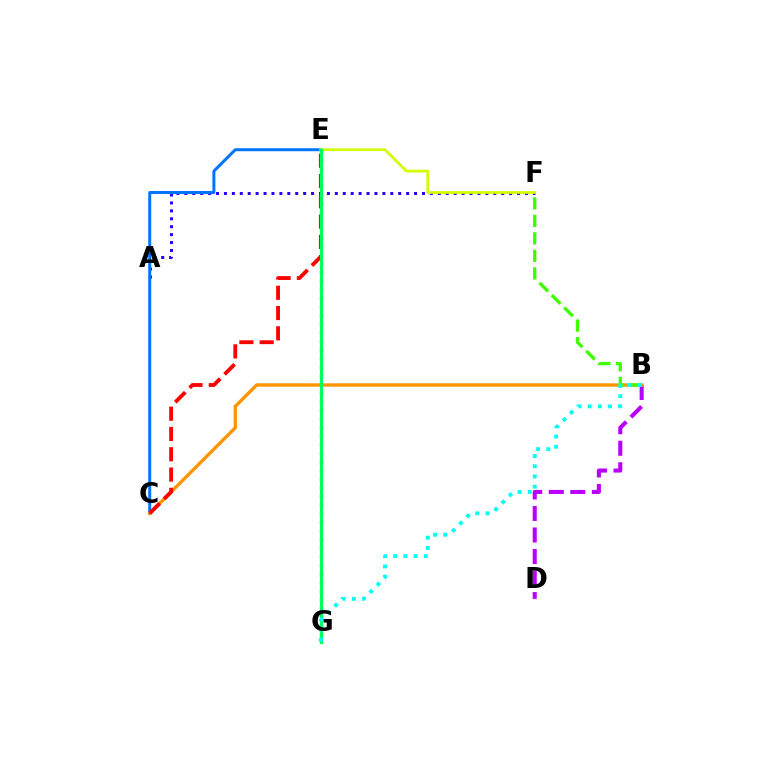{('B', 'D'): [{'color': '#b900ff', 'line_style': 'dashed', 'thickness': 2.93}], ('A', 'F'): [{'color': '#2500ff', 'line_style': 'dotted', 'thickness': 2.15}], ('C', 'E'): [{'color': '#0074ff', 'line_style': 'solid', 'thickness': 2.15}, {'color': '#ff0000', 'line_style': 'dashed', 'thickness': 2.76}], ('E', 'F'): [{'color': '#d1ff00', 'line_style': 'solid', 'thickness': 1.97}], ('E', 'G'): [{'color': '#ff00ac', 'line_style': 'dotted', 'thickness': 2.34}, {'color': '#00ff5c', 'line_style': 'solid', 'thickness': 2.26}], ('B', 'C'): [{'color': '#ff9400', 'line_style': 'solid', 'thickness': 2.4}], ('B', 'F'): [{'color': '#3dff00', 'line_style': 'dashed', 'thickness': 2.38}], ('B', 'G'): [{'color': '#00fff6', 'line_style': 'dotted', 'thickness': 2.78}]}